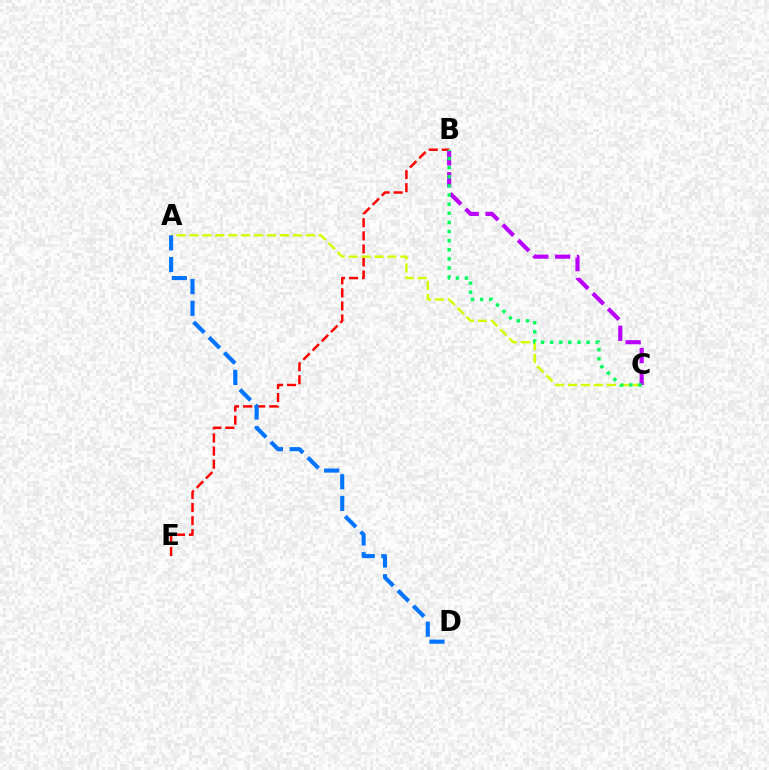{('B', 'E'): [{'color': '#ff0000', 'line_style': 'dashed', 'thickness': 1.78}], ('A', 'C'): [{'color': '#d1ff00', 'line_style': 'dashed', 'thickness': 1.76}], ('B', 'C'): [{'color': '#b900ff', 'line_style': 'dashed', 'thickness': 2.97}, {'color': '#00ff5c', 'line_style': 'dotted', 'thickness': 2.48}], ('A', 'D'): [{'color': '#0074ff', 'line_style': 'dashed', 'thickness': 2.95}]}